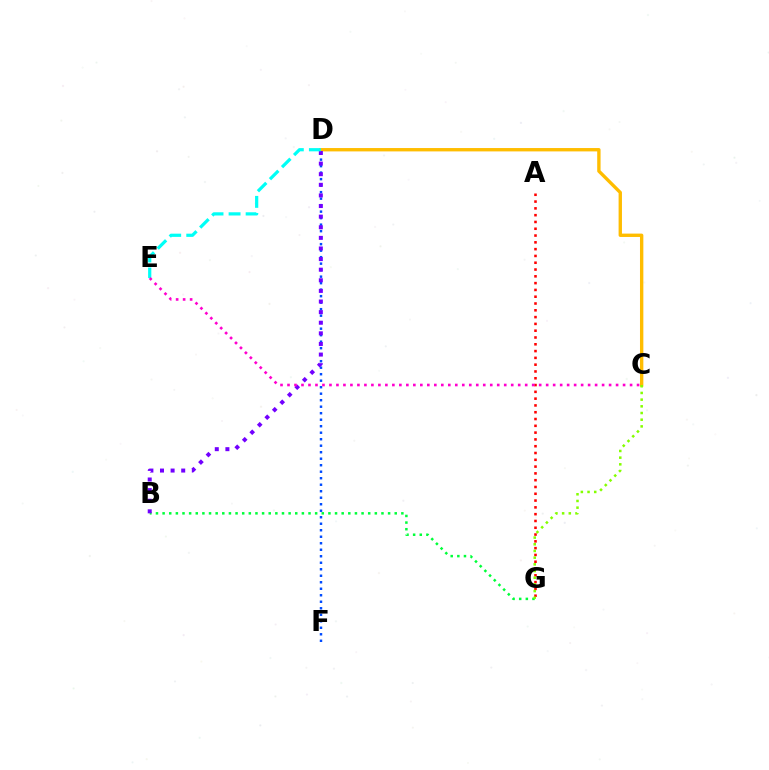{('D', 'F'): [{'color': '#004bff', 'line_style': 'dotted', 'thickness': 1.77}], ('B', 'G'): [{'color': '#00ff39', 'line_style': 'dotted', 'thickness': 1.8}], ('A', 'G'): [{'color': '#ff0000', 'line_style': 'dotted', 'thickness': 1.85}], ('C', 'D'): [{'color': '#ffbd00', 'line_style': 'solid', 'thickness': 2.42}], ('B', 'D'): [{'color': '#7200ff', 'line_style': 'dotted', 'thickness': 2.88}], ('C', 'G'): [{'color': '#84ff00', 'line_style': 'dotted', 'thickness': 1.82}], ('D', 'E'): [{'color': '#00fff6', 'line_style': 'dashed', 'thickness': 2.32}], ('C', 'E'): [{'color': '#ff00cf', 'line_style': 'dotted', 'thickness': 1.9}]}